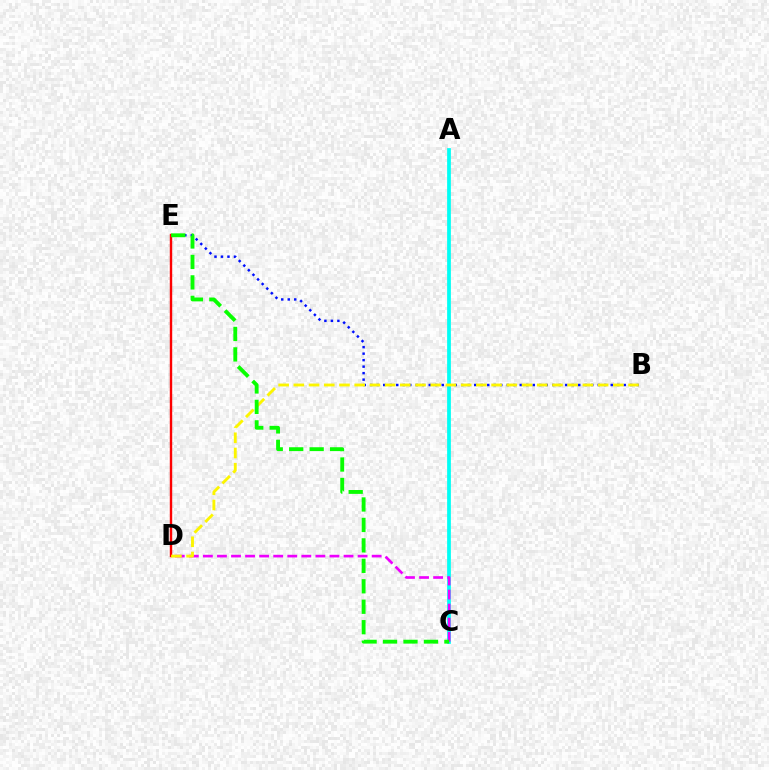{('B', 'E'): [{'color': '#0010ff', 'line_style': 'dotted', 'thickness': 1.77}], ('A', 'C'): [{'color': '#00fff6', 'line_style': 'solid', 'thickness': 2.69}], ('C', 'D'): [{'color': '#ee00ff', 'line_style': 'dashed', 'thickness': 1.91}], ('D', 'E'): [{'color': '#ff0000', 'line_style': 'solid', 'thickness': 1.73}], ('B', 'D'): [{'color': '#fcf500', 'line_style': 'dashed', 'thickness': 2.07}], ('C', 'E'): [{'color': '#08ff00', 'line_style': 'dashed', 'thickness': 2.78}]}